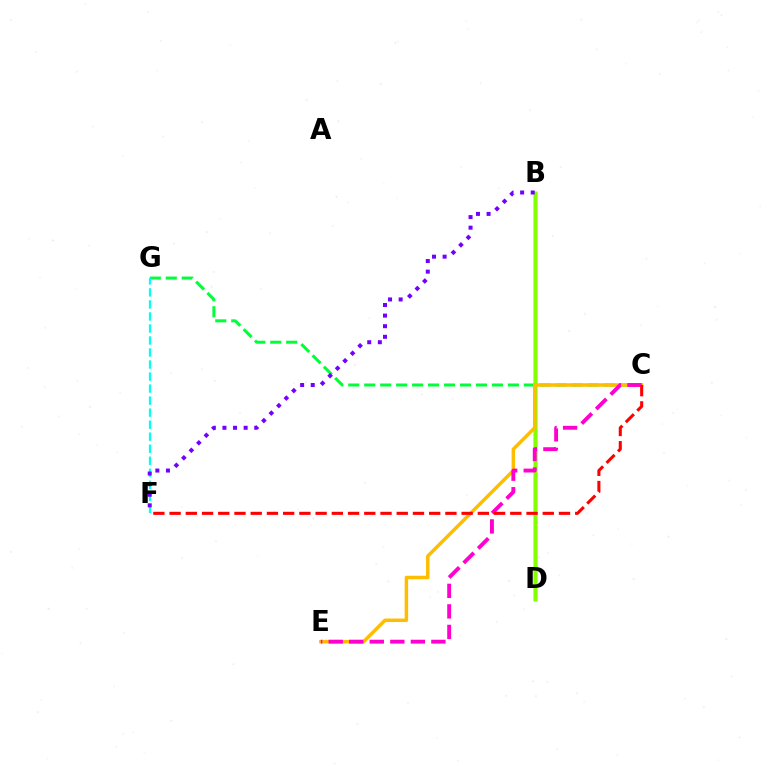{('B', 'D'): [{'color': '#004bff', 'line_style': 'solid', 'thickness': 2.41}, {'color': '#84ff00', 'line_style': 'solid', 'thickness': 2.41}], ('C', 'G'): [{'color': '#00ff39', 'line_style': 'dashed', 'thickness': 2.17}], ('F', 'G'): [{'color': '#00fff6', 'line_style': 'dashed', 'thickness': 1.63}], ('C', 'E'): [{'color': '#ffbd00', 'line_style': 'solid', 'thickness': 2.51}, {'color': '#ff00cf', 'line_style': 'dashed', 'thickness': 2.79}], ('B', 'F'): [{'color': '#7200ff', 'line_style': 'dotted', 'thickness': 2.88}], ('C', 'F'): [{'color': '#ff0000', 'line_style': 'dashed', 'thickness': 2.2}]}